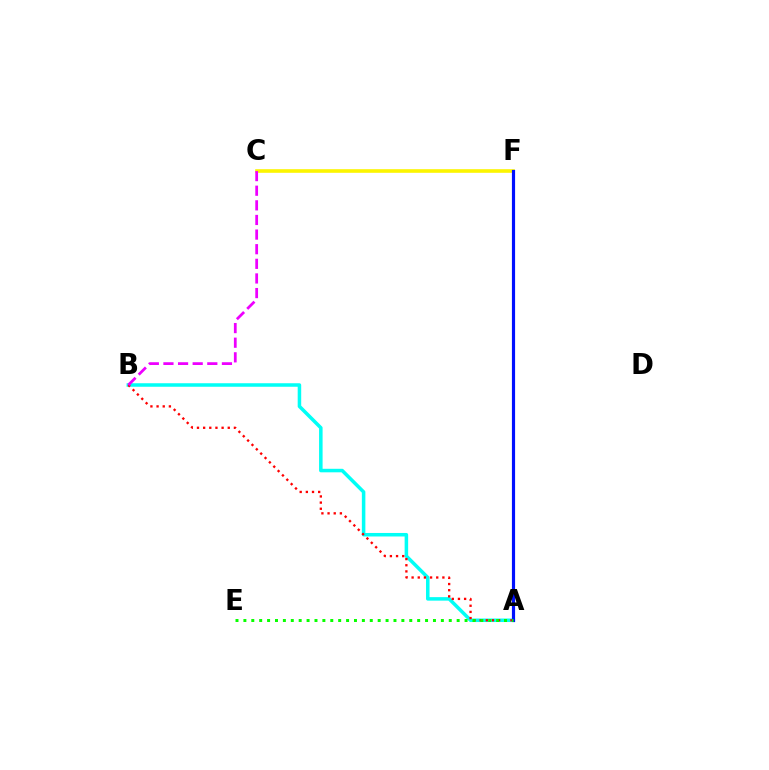{('C', 'F'): [{'color': '#fcf500', 'line_style': 'solid', 'thickness': 2.6}], ('A', 'B'): [{'color': '#00fff6', 'line_style': 'solid', 'thickness': 2.53}, {'color': '#ff0000', 'line_style': 'dotted', 'thickness': 1.67}], ('B', 'C'): [{'color': '#ee00ff', 'line_style': 'dashed', 'thickness': 1.99}], ('A', 'F'): [{'color': '#0010ff', 'line_style': 'solid', 'thickness': 2.29}], ('A', 'E'): [{'color': '#08ff00', 'line_style': 'dotted', 'thickness': 2.15}]}